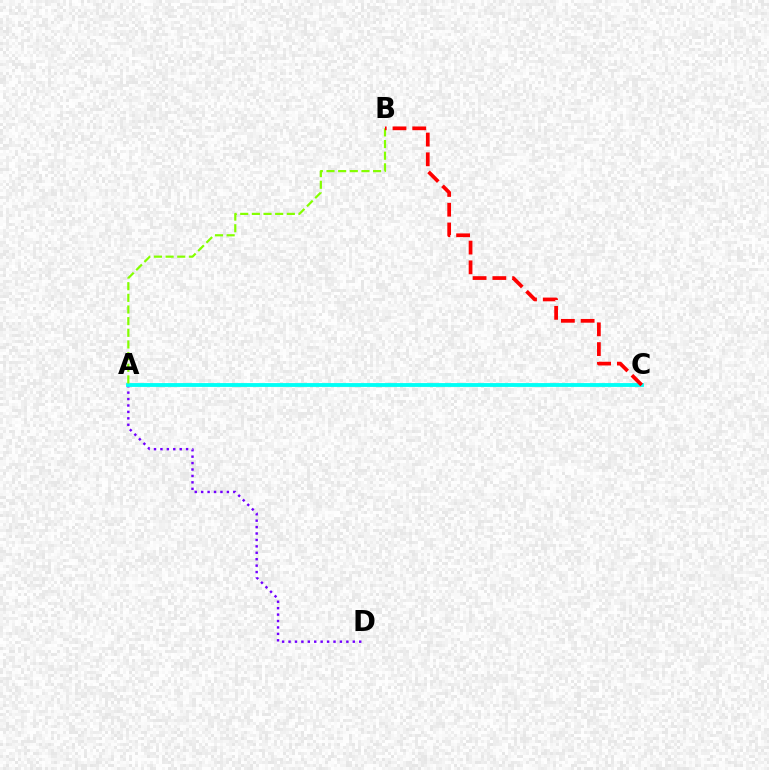{('A', 'D'): [{'color': '#7200ff', 'line_style': 'dotted', 'thickness': 1.75}], ('A', 'C'): [{'color': '#00fff6', 'line_style': 'solid', 'thickness': 2.76}], ('A', 'B'): [{'color': '#84ff00', 'line_style': 'dashed', 'thickness': 1.58}], ('B', 'C'): [{'color': '#ff0000', 'line_style': 'dashed', 'thickness': 2.68}]}